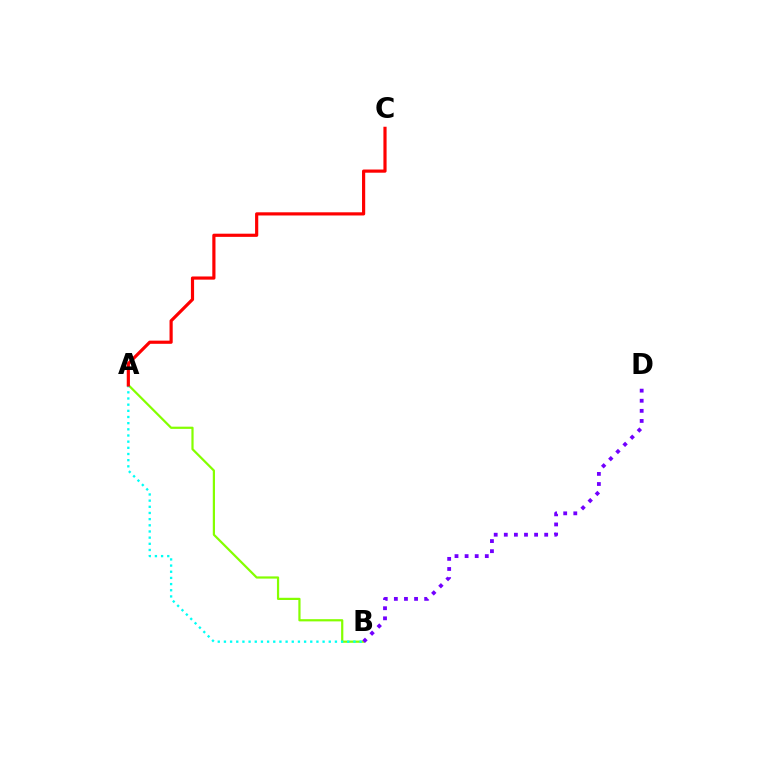{('A', 'B'): [{'color': '#84ff00', 'line_style': 'solid', 'thickness': 1.59}, {'color': '#00fff6', 'line_style': 'dotted', 'thickness': 1.68}], ('A', 'C'): [{'color': '#ff0000', 'line_style': 'solid', 'thickness': 2.29}], ('B', 'D'): [{'color': '#7200ff', 'line_style': 'dotted', 'thickness': 2.74}]}